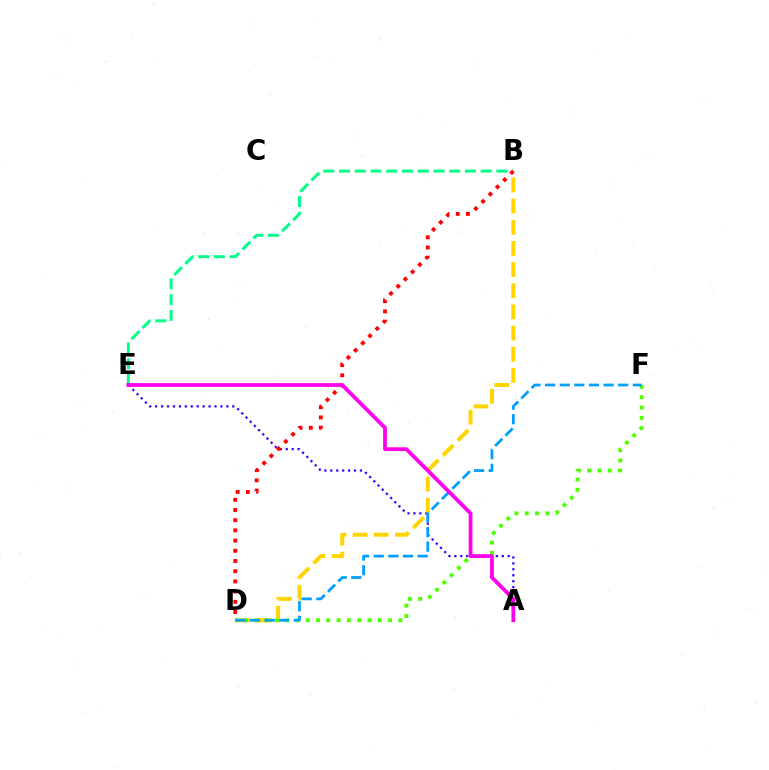{('A', 'E'): [{'color': '#3700ff', 'line_style': 'dotted', 'thickness': 1.61}, {'color': '#ff00ed', 'line_style': 'solid', 'thickness': 2.72}], ('B', 'D'): [{'color': '#ffd500', 'line_style': 'dashed', 'thickness': 2.87}, {'color': '#ff0000', 'line_style': 'dotted', 'thickness': 2.77}], ('D', 'F'): [{'color': '#4fff00', 'line_style': 'dotted', 'thickness': 2.8}, {'color': '#009eff', 'line_style': 'dashed', 'thickness': 1.99}], ('B', 'E'): [{'color': '#00ff86', 'line_style': 'dashed', 'thickness': 2.14}]}